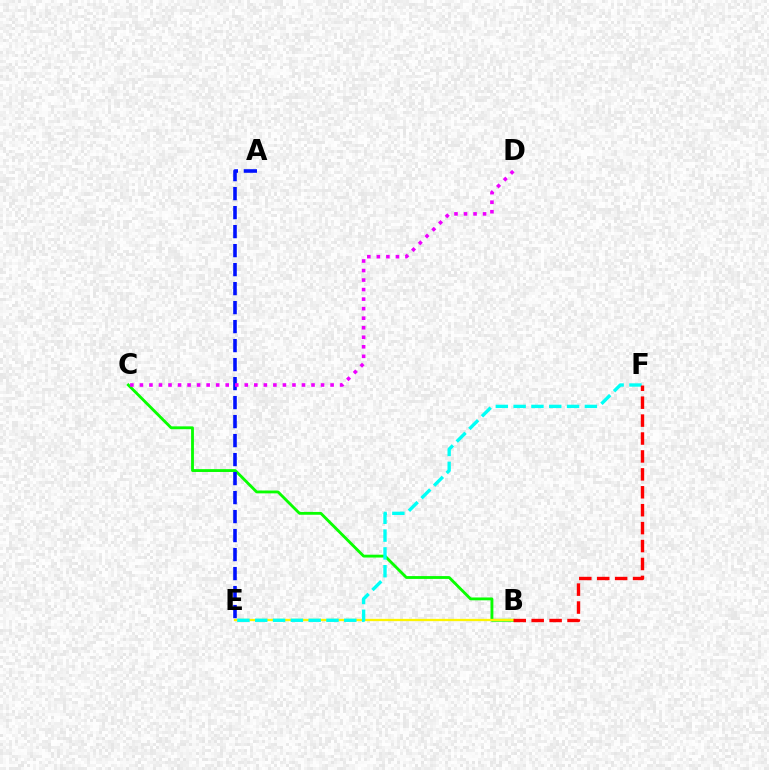{('B', 'C'): [{'color': '#08ff00', 'line_style': 'solid', 'thickness': 2.04}], ('B', 'E'): [{'color': '#fcf500', 'line_style': 'solid', 'thickness': 1.65}], ('A', 'E'): [{'color': '#0010ff', 'line_style': 'dashed', 'thickness': 2.58}], ('E', 'F'): [{'color': '#00fff6', 'line_style': 'dashed', 'thickness': 2.42}], ('C', 'D'): [{'color': '#ee00ff', 'line_style': 'dotted', 'thickness': 2.59}], ('B', 'F'): [{'color': '#ff0000', 'line_style': 'dashed', 'thickness': 2.44}]}